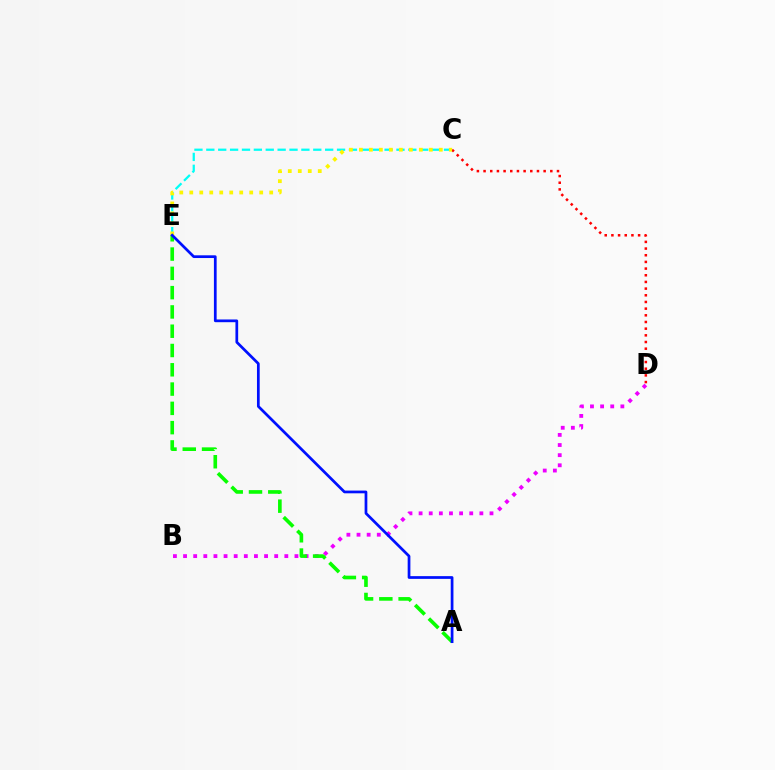{('C', 'E'): [{'color': '#00fff6', 'line_style': 'dashed', 'thickness': 1.61}, {'color': '#fcf500', 'line_style': 'dotted', 'thickness': 2.71}], ('B', 'D'): [{'color': '#ee00ff', 'line_style': 'dotted', 'thickness': 2.75}], ('A', 'E'): [{'color': '#08ff00', 'line_style': 'dashed', 'thickness': 2.62}, {'color': '#0010ff', 'line_style': 'solid', 'thickness': 1.96}], ('C', 'D'): [{'color': '#ff0000', 'line_style': 'dotted', 'thickness': 1.81}]}